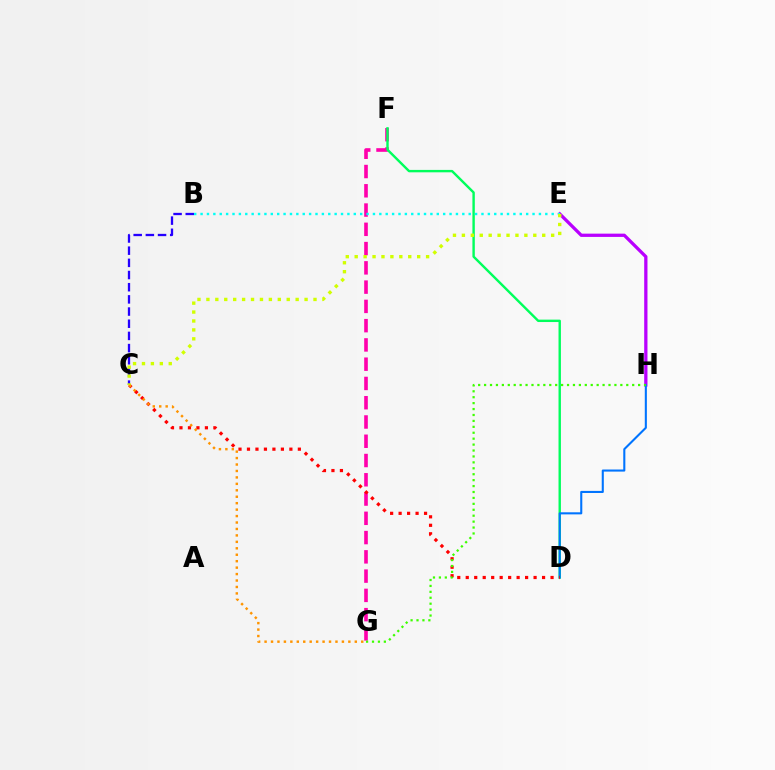{('F', 'G'): [{'color': '#ff00ac', 'line_style': 'dashed', 'thickness': 2.62}], ('B', 'C'): [{'color': '#2500ff', 'line_style': 'dashed', 'thickness': 1.65}], ('E', 'H'): [{'color': '#b900ff', 'line_style': 'solid', 'thickness': 2.36}], ('D', 'F'): [{'color': '#00ff5c', 'line_style': 'solid', 'thickness': 1.73}], ('B', 'E'): [{'color': '#00fff6', 'line_style': 'dotted', 'thickness': 1.73}], ('D', 'H'): [{'color': '#0074ff', 'line_style': 'solid', 'thickness': 1.5}], ('C', 'D'): [{'color': '#ff0000', 'line_style': 'dotted', 'thickness': 2.3}], ('C', 'E'): [{'color': '#d1ff00', 'line_style': 'dotted', 'thickness': 2.42}], ('C', 'G'): [{'color': '#ff9400', 'line_style': 'dotted', 'thickness': 1.75}], ('G', 'H'): [{'color': '#3dff00', 'line_style': 'dotted', 'thickness': 1.61}]}